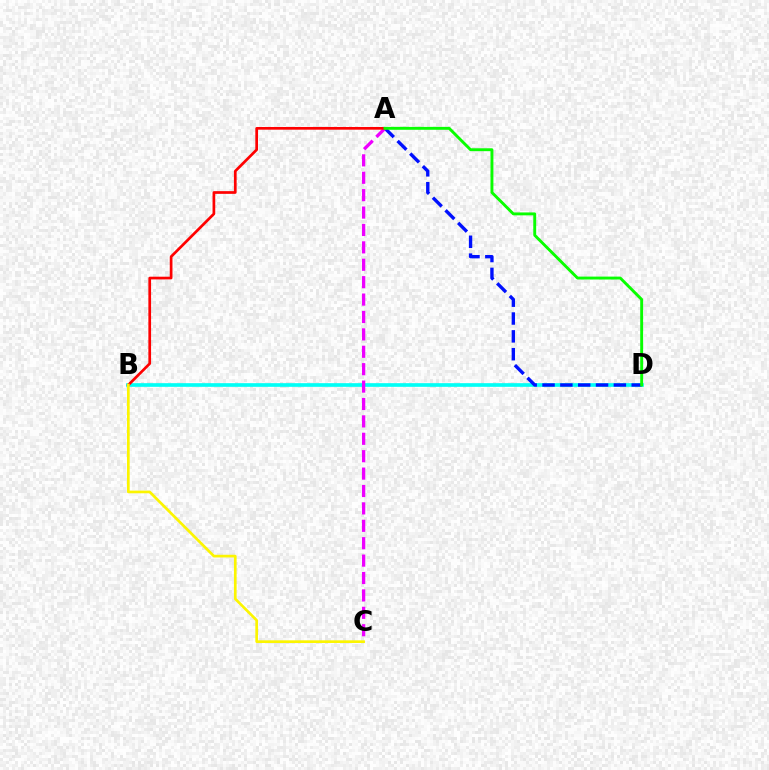{('B', 'D'): [{'color': '#00fff6', 'line_style': 'solid', 'thickness': 2.63}], ('A', 'D'): [{'color': '#0010ff', 'line_style': 'dashed', 'thickness': 2.42}, {'color': '#08ff00', 'line_style': 'solid', 'thickness': 2.09}], ('A', 'C'): [{'color': '#ee00ff', 'line_style': 'dashed', 'thickness': 2.36}], ('A', 'B'): [{'color': '#ff0000', 'line_style': 'solid', 'thickness': 1.95}], ('B', 'C'): [{'color': '#fcf500', 'line_style': 'solid', 'thickness': 1.93}]}